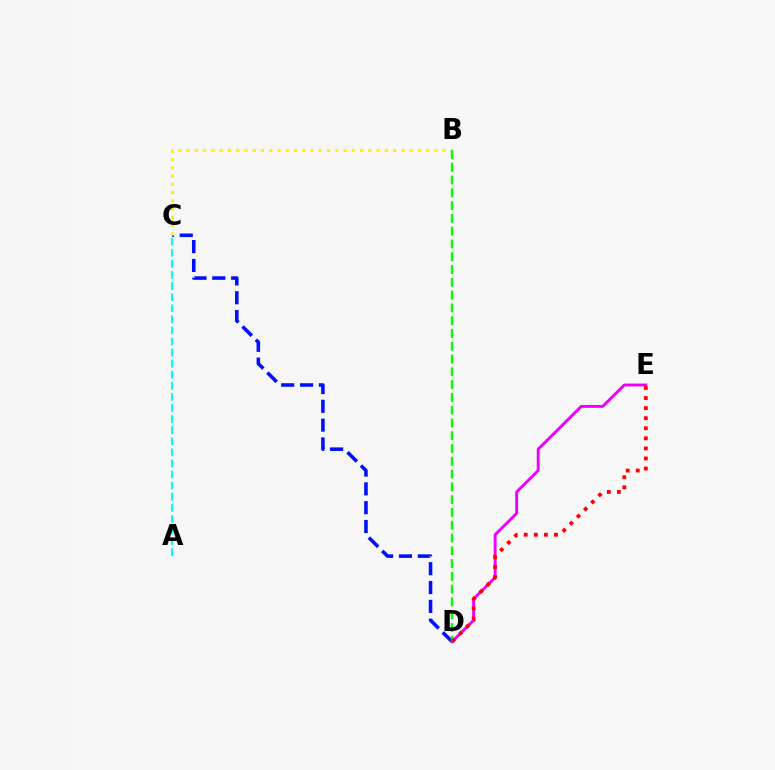{('A', 'C'): [{'color': '#00fff6', 'line_style': 'dashed', 'thickness': 1.51}], ('C', 'D'): [{'color': '#0010ff', 'line_style': 'dashed', 'thickness': 2.56}], ('B', 'C'): [{'color': '#fcf500', 'line_style': 'dotted', 'thickness': 2.24}], ('B', 'D'): [{'color': '#08ff00', 'line_style': 'dashed', 'thickness': 1.74}], ('D', 'E'): [{'color': '#ee00ff', 'line_style': 'solid', 'thickness': 2.09}, {'color': '#ff0000', 'line_style': 'dotted', 'thickness': 2.74}]}